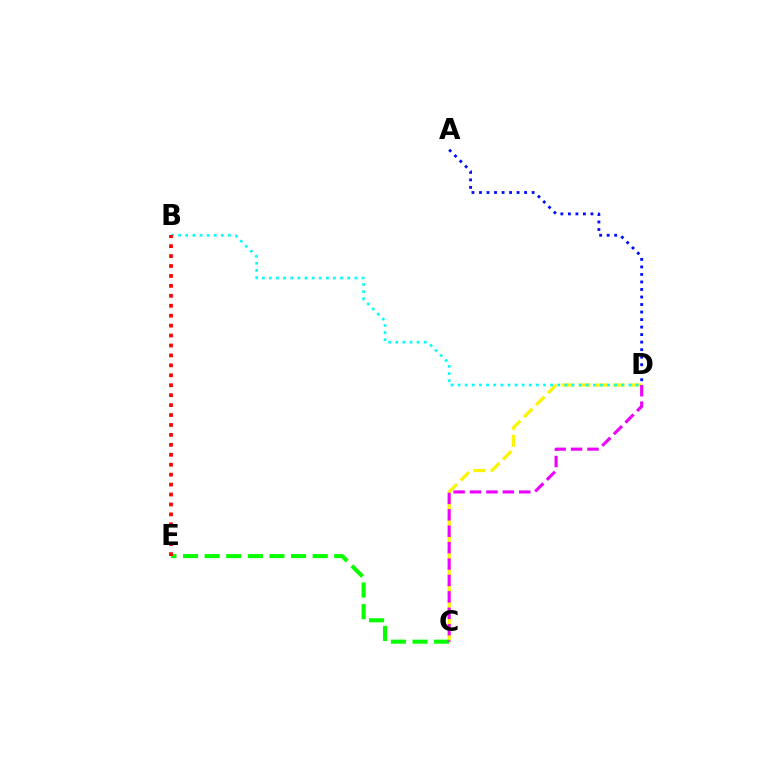{('C', 'D'): [{'color': '#fcf500', 'line_style': 'dashed', 'thickness': 2.31}, {'color': '#ee00ff', 'line_style': 'dashed', 'thickness': 2.23}], ('A', 'D'): [{'color': '#0010ff', 'line_style': 'dotted', 'thickness': 2.04}], ('C', 'E'): [{'color': '#08ff00', 'line_style': 'dashed', 'thickness': 2.94}], ('B', 'D'): [{'color': '#00fff6', 'line_style': 'dotted', 'thickness': 1.93}], ('B', 'E'): [{'color': '#ff0000', 'line_style': 'dotted', 'thickness': 2.7}]}